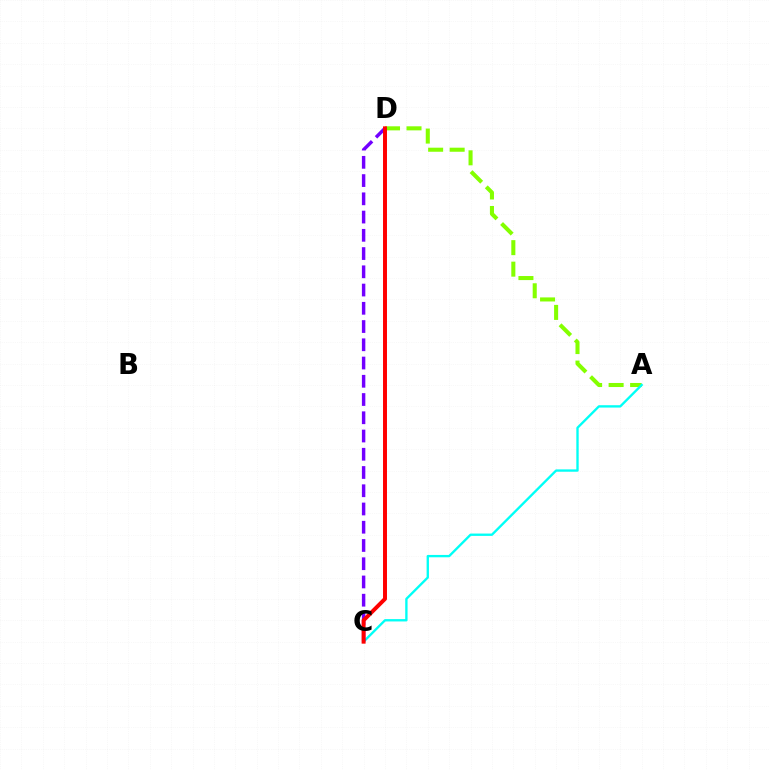{('A', 'D'): [{'color': '#84ff00', 'line_style': 'dashed', 'thickness': 2.92}], ('A', 'C'): [{'color': '#00fff6', 'line_style': 'solid', 'thickness': 1.69}], ('C', 'D'): [{'color': '#7200ff', 'line_style': 'dashed', 'thickness': 2.48}, {'color': '#ff0000', 'line_style': 'solid', 'thickness': 2.85}]}